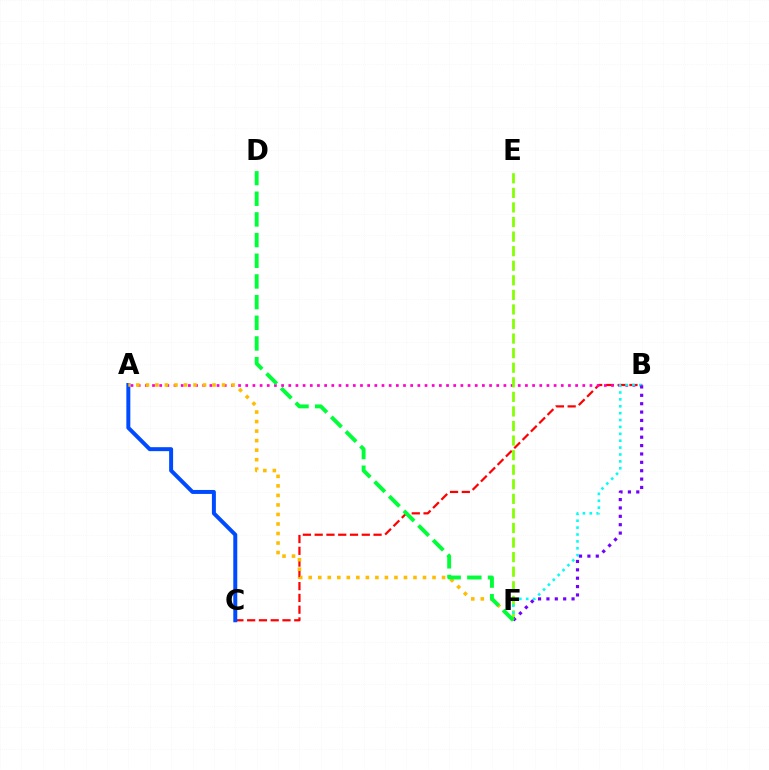{('B', 'C'): [{'color': '#ff0000', 'line_style': 'dashed', 'thickness': 1.6}], ('A', 'B'): [{'color': '#ff00cf', 'line_style': 'dotted', 'thickness': 1.95}], ('E', 'F'): [{'color': '#84ff00', 'line_style': 'dashed', 'thickness': 1.98}], ('A', 'C'): [{'color': '#004bff', 'line_style': 'solid', 'thickness': 2.86}], ('B', 'F'): [{'color': '#00fff6', 'line_style': 'dotted', 'thickness': 1.87}, {'color': '#7200ff', 'line_style': 'dotted', 'thickness': 2.28}], ('A', 'F'): [{'color': '#ffbd00', 'line_style': 'dotted', 'thickness': 2.59}], ('D', 'F'): [{'color': '#00ff39', 'line_style': 'dashed', 'thickness': 2.81}]}